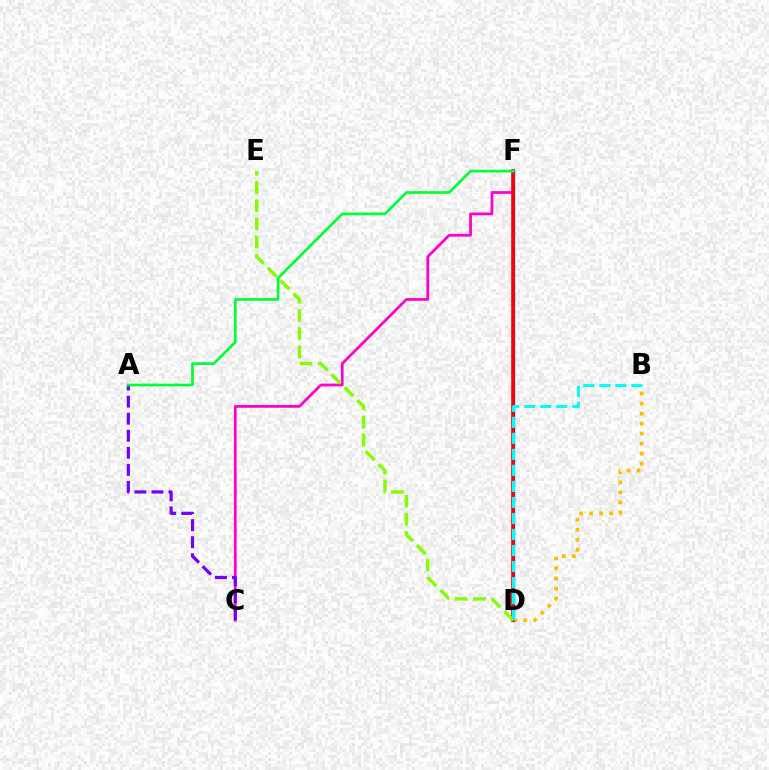{('C', 'F'): [{'color': '#ff00cf', 'line_style': 'solid', 'thickness': 1.99}], ('D', 'F'): [{'color': '#004bff', 'line_style': 'solid', 'thickness': 2.43}, {'color': '#ff0000', 'line_style': 'solid', 'thickness': 2.56}], ('B', 'D'): [{'color': '#ffbd00', 'line_style': 'dotted', 'thickness': 2.72}, {'color': '#00fff6', 'line_style': 'dashed', 'thickness': 2.18}], ('A', 'C'): [{'color': '#7200ff', 'line_style': 'dashed', 'thickness': 2.32}], ('D', 'E'): [{'color': '#84ff00', 'line_style': 'dashed', 'thickness': 2.47}], ('A', 'F'): [{'color': '#00ff39', 'line_style': 'solid', 'thickness': 1.95}]}